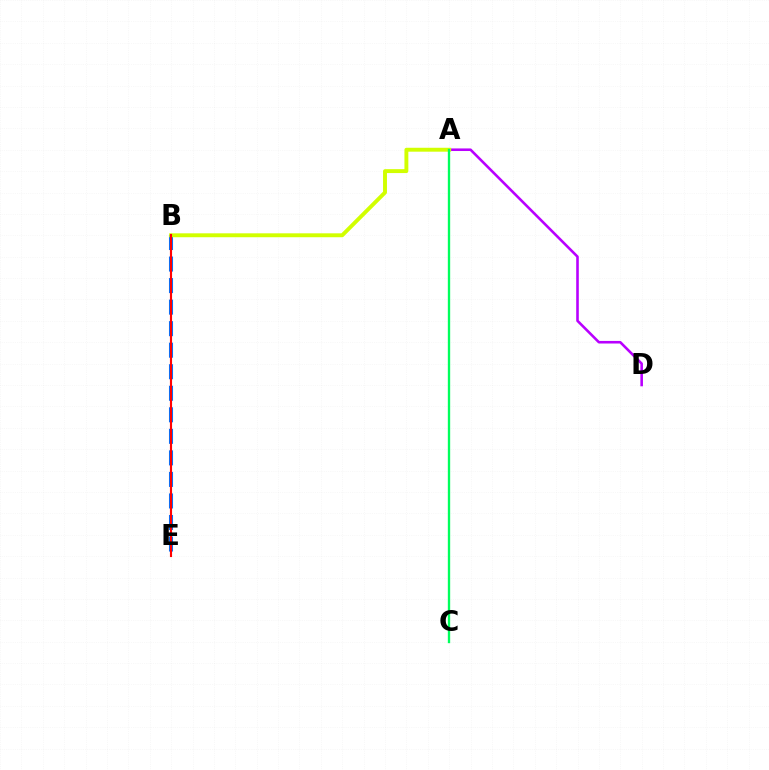{('A', 'D'): [{'color': '#b900ff', 'line_style': 'solid', 'thickness': 1.86}], ('B', 'E'): [{'color': '#0074ff', 'line_style': 'dashed', 'thickness': 2.93}, {'color': '#ff0000', 'line_style': 'solid', 'thickness': 1.54}], ('A', 'B'): [{'color': '#d1ff00', 'line_style': 'solid', 'thickness': 2.82}], ('A', 'C'): [{'color': '#00ff5c', 'line_style': 'solid', 'thickness': 1.69}]}